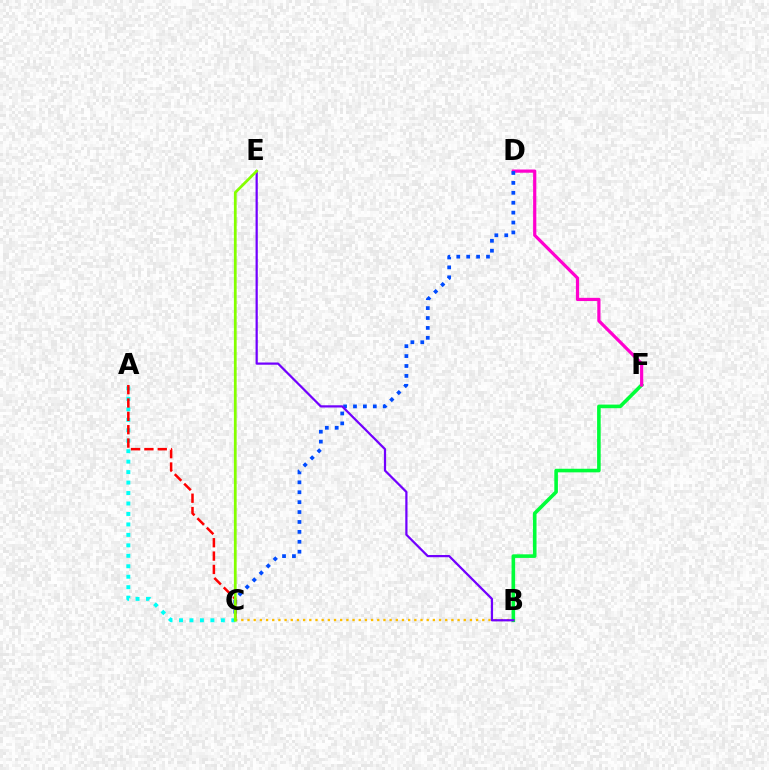{('B', 'F'): [{'color': '#00ff39', 'line_style': 'solid', 'thickness': 2.59}], ('B', 'C'): [{'color': '#ffbd00', 'line_style': 'dotted', 'thickness': 1.68}], ('D', 'F'): [{'color': '#ff00cf', 'line_style': 'solid', 'thickness': 2.31}], ('A', 'C'): [{'color': '#00fff6', 'line_style': 'dotted', 'thickness': 2.84}, {'color': '#ff0000', 'line_style': 'dashed', 'thickness': 1.81}], ('C', 'D'): [{'color': '#004bff', 'line_style': 'dotted', 'thickness': 2.69}], ('B', 'E'): [{'color': '#7200ff', 'line_style': 'solid', 'thickness': 1.6}], ('C', 'E'): [{'color': '#84ff00', 'line_style': 'solid', 'thickness': 1.98}]}